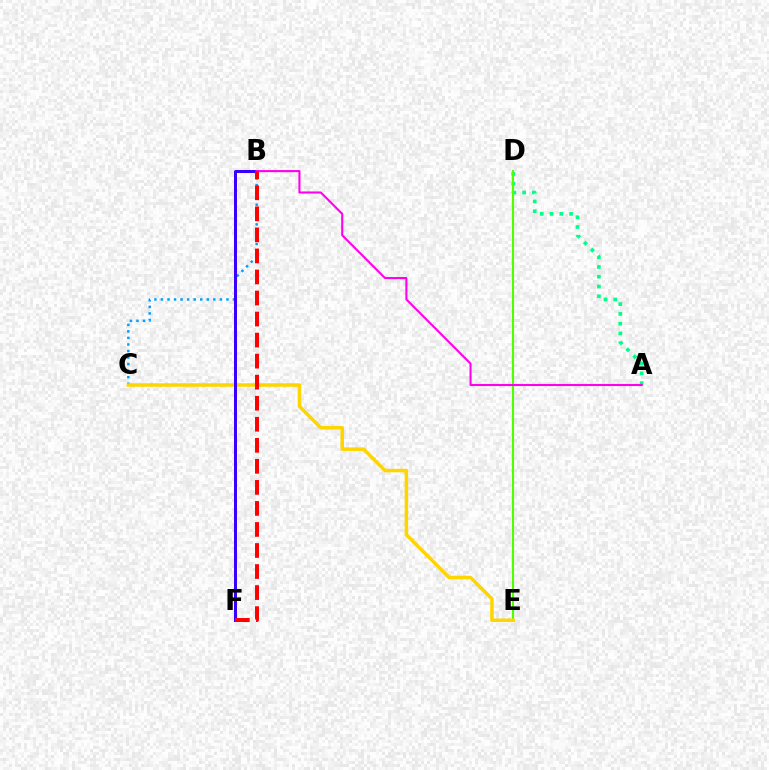{('A', 'D'): [{'color': '#00ff86', 'line_style': 'dotted', 'thickness': 2.65}], ('D', 'E'): [{'color': '#4fff00', 'line_style': 'solid', 'thickness': 1.51}], ('B', 'C'): [{'color': '#009eff', 'line_style': 'dotted', 'thickness': 1.78}], ('C', 'E'): [{'color': '#ffd500', 'line_style': 'solid', 'thickness': 2.53}], ('B', 'F'): [{'color': '#3700ff', 'line_style': 'solid', 'thickness': 2.16}, {'color': '#ff0000', 'line_style': 'dashed', 'thickness': 2.86}], ('A', 'B'): [{'color': '#ff00ed', 'line_style': 'solid', 'thickness': 1.5}]}